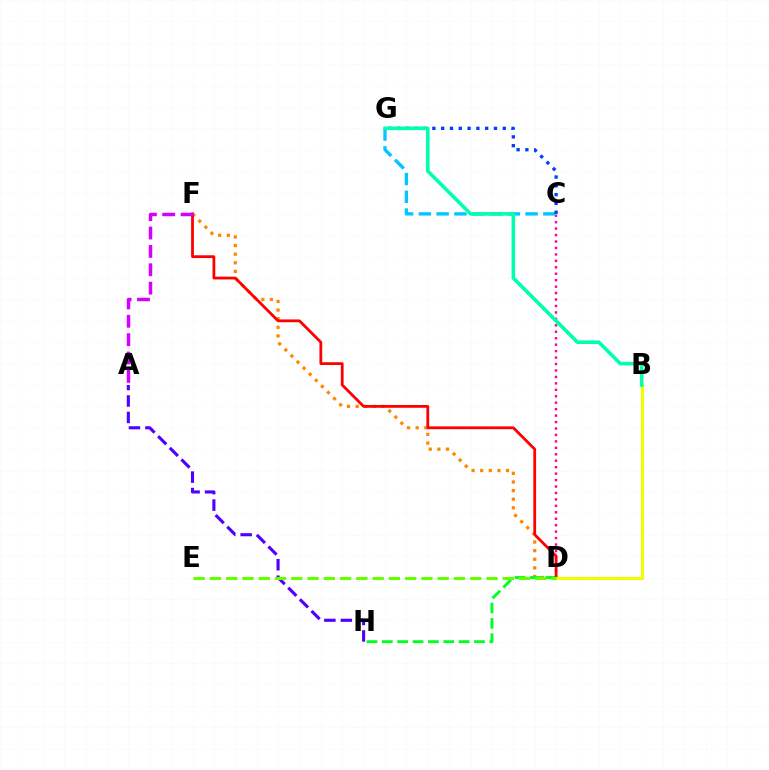{('C', 'D'): [{'color': '#ff00a0', 'line_style': 'dotted', 'thickness': 1.75}], ('C', 'G'): [{'color': '#00c7ff', 'line_style': 'dashed', 'thickness': 2.42}, {'color': '#003fff', 'line_style': 'dotted', 'thickness': 2.39}], ('D', 'F'): [{'color': '#ff8800', 'line_style': 'dotted', 'thickness': 2.34}, {'color': '#ff0000', 'line_style': 'solid', 'thickness': 2.01}], ('A', 'H'): [{'color': '#4f00ff', 'line_style': 'dashed', 'thickness': 2.24}], ('D', 'H'): [{'color': '#00ff27', 'line_style': 'dashed', 'thickness': 2.09}], ('B', 'D'): [{'color': '#eeff00', 'line_style': 'solid', 'thickness': 2.26}], ('B', 'G'): [{'color': '#00ffaf', 'line_style': 'solid', 'thickness': 2.59}], ('D', 'E'): [{'color': '#66ff00', 'line_style': 'dashed', 'thickness': 2.21}], ('A', 'F'): [{'color': '#d600ff', 'line_style': 'dashed', 'thickness': 2.5}]}